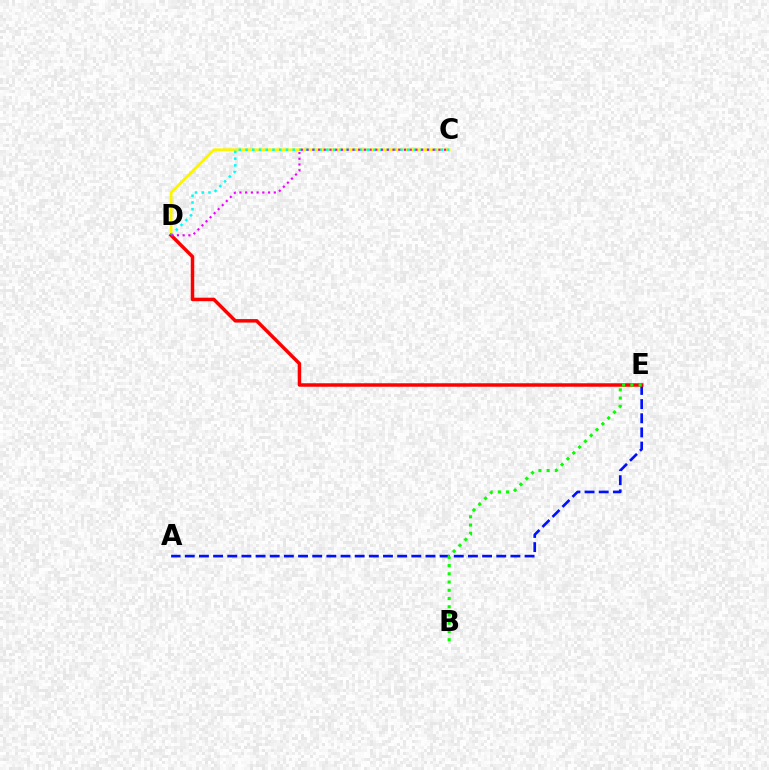{('C', 'D'): [{'color': '#fcf500', 'line_style': 'solid', 'thickness': 1.97}, {'color': '#00fff6', 'line_style': 'dotted', 'thickness': 1.83}, {'color': '#ee00ff', 'line_style': 'dotted', 'thickness': 1.56}], ('A', 'E'): [{'color': '#0010ff', 'line_style': 'dashed', 'thickness': 1.92}], ('D', 'E'): [{'color': '#ff0000', 'line_style': 'solid', 'thickness': 2.51}], ('B', 'E'): [{'color': '#08ff00', 'line_style': 'dotted', 'thickness': 2.24}]}